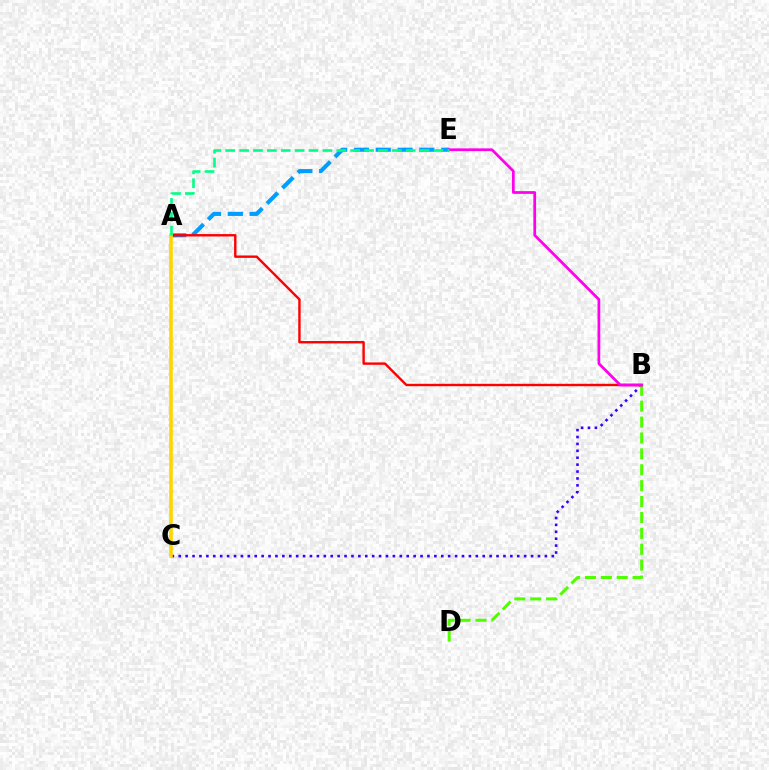{('A', 'E'): [{'color': '#009eff', 'line_style': 'dashed', 'thickness': 2.96}, {'color': '#00ff86', 'line_style': 'dashed', 'thickness': 1.89}], ('B', 'C'): [{'color': '#3700ff', 'line_style': 'dotted', 'thickness': 1.88}], ('B', 'D'): [{'color': '#4fff00', 'line_style': 'dashed', 'thickness': 2.16}], ('A', 'B'): [{'color': '#ff0000', 'line_style': 'solid', 'thickness': 1.73}], ('A', 'C'): [{'color': '#ffd500', 'line_style': 'solid', 'thickness': 2.6}], ('B', 'E'): [{'color': '#ff00ed', 'line_style': 'solid', 'thickness': 1.96}]}